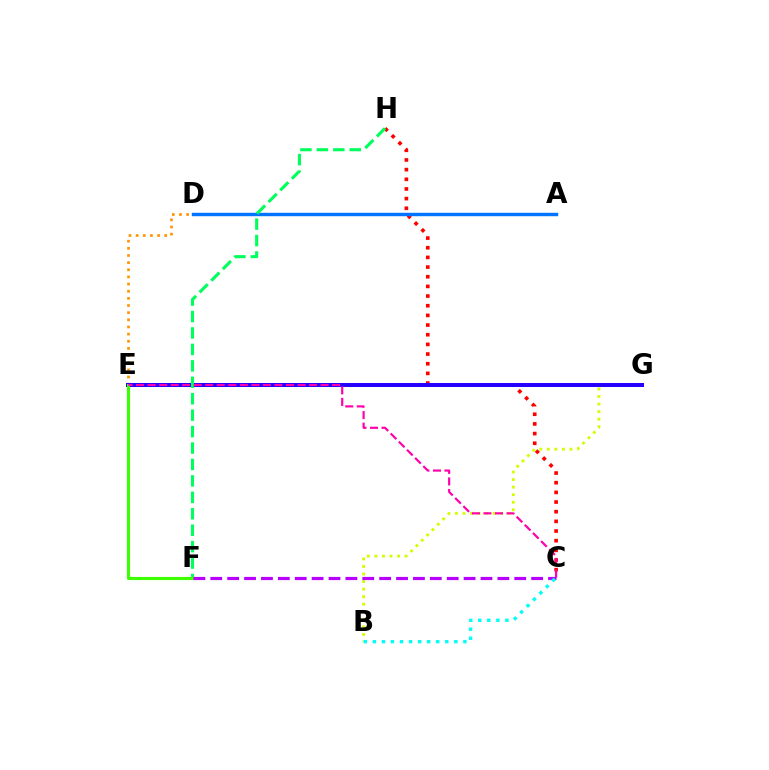{('C', 'H'): [{'color': '#ff0000', 'line_style': 'dotted', 'thickness': 2.63}], ('A', 'E'): [{'color': '#ff9400', 'line_style': 'dotted', 'thickness': 1.94}], ('B', 'G'): [{'color': '#d1ff00', 'line_style': 'dotted', 'thickness': 2.05}], ('A', 'D'): [{'color': '#0074ff', 'line_style': 'solid', 'thickness': 2.46}], ('E', 'G'): [{'color': '#2500ff', 'line_style': 'solid', 'thickness': 2.89}], ('F', 'H'): [{'color': '#00ff5c', 'line_style': 'dashed', 'thickness': 2.23}], ('E', 'F'): [{'color': '#3dff00', 'line_style': 'solid', 'thickness': 2.26}], ('C', 'E'): [{'color': '#ff00ac', 'line_style': 'dashed', 'thickness': 1.57}], ('C', 'F'): [{'color': '#b900ff', 'line_style': 'dashed', 'thickness': 2.29}], ('B', 'C'): [{'color': '#00fff6', 'line_style': 'dotted', 'thickness': 2.46}]}